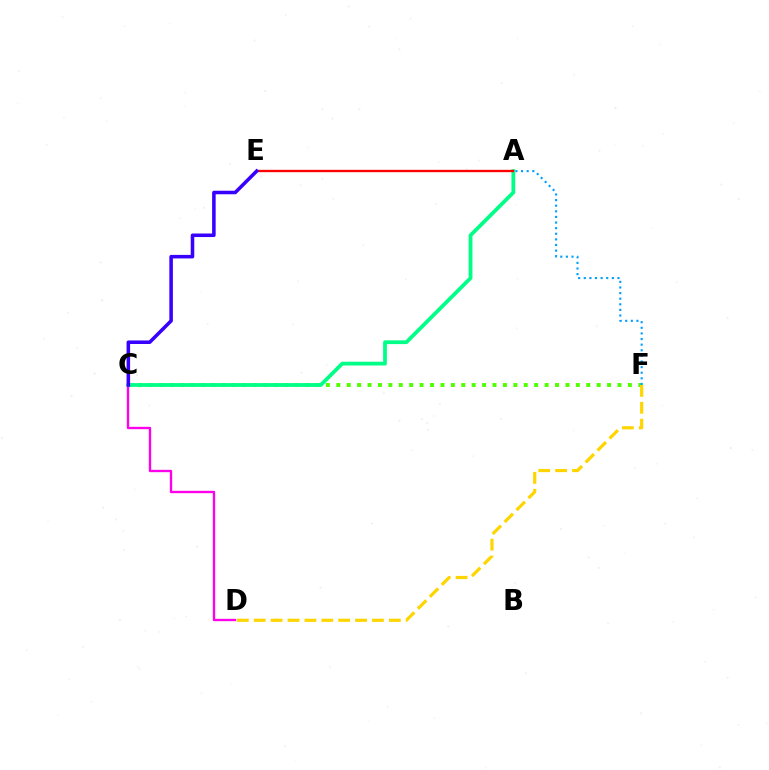{('C', 'D'): [{'color': '#ff00ed', 'line_style': 'solid', 'thickness': 1.69}], ('C', 'F'): [{'color': '#4fff00', 'line_style': 'dotted', 'thickness': 2.83}], ('A', 'C'): [{'color': '#00ff86', 'line_style': 'solid', 'thickness': 2.71}], ('A', 'F'): [{'color': '#009eff', 'line_style': 'dotted', 'thickness': 1.52}], ('A', 'E'): [{'color': '#ff0000', 'line_style': 'solid', 'thickness': 1.68}], ('D', 'F'): [{'color': '#ffd500', 'line_style': 'dashed', 'thickness': 2.29}], ('C', 'E'): [{'color': '#3700ff', 'line_style': 'solid', 'thickness': 2.55}]}